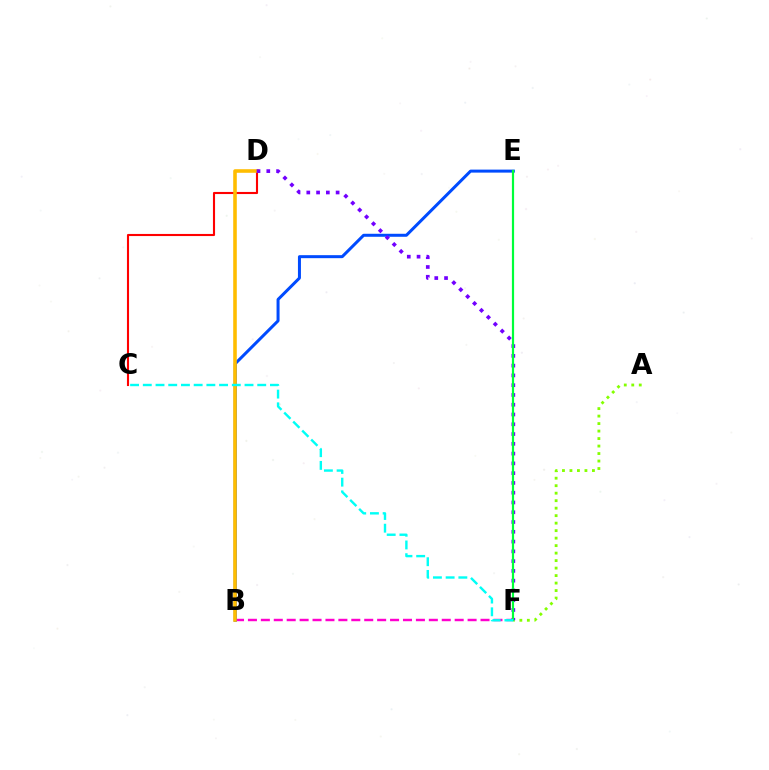{('C', 'D'): [{'color': '#ff0000', 'line_style': 'solid', 'thickness': 1.52}], ('B', 'F'): [{'color': '#ff00cf', 'line_style': 'dashed', 'thickness': 1.76}], ('A', 'F'): [{'color': '#84ff00', 'line_style': 'dotted', 'thickness': 2.04}], ('B', 'E'): [{'color': '#004bff', 'line_style': 'solid', 'thickness': 2.16}], ('B', 'D'): [{'color': '#ffbd00', 'line_style': 'solid', 'thickness': 2.58}], ('D', 'F'): [{'color': '#7200ff', 'line_style': 'dotted', 'thickness': 2.66}], ('E', 'F'): [{'color': '#00ff39', 'line_style': 'solid', 'thickness': 1.58}], ('C', 'F'): [{'color': '#00fff6', 'line_style': 'dashed', 'thickness': 1.73}]}